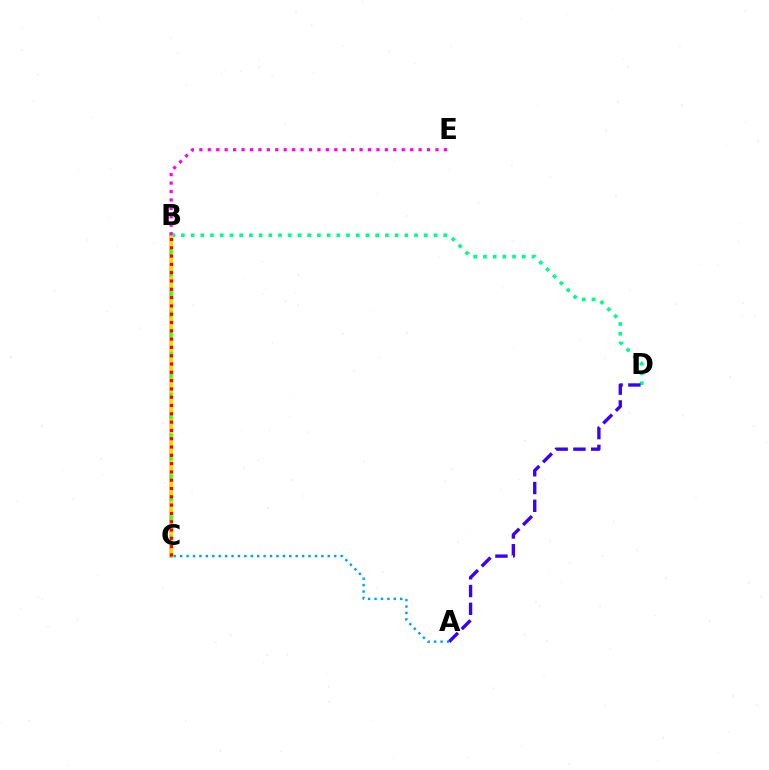{('B', 'C'): [{'color': '#4fff00', 'line_style': 'solid', 'thickness': 2.6}, {'color': '#ffd500', 'line_style': 'dashed', 'thickness': 2.77}, {'color': '#ff0000', 'line_style': 'dotted', 'thickness': 2.26}], ('B', 'D'): [{'color': '#00ff86', 'line_style': 'dotted', 'thickness': 2.64}], ('B', 'E'): [{'color': '#ff00ed', 'line_style': 'dotted', 'thickness': 2.29}], ('A', 'D'): [{'color': '#3700ff', 'line_style': 'dashed', 'thickness': 2.41}], ('A', 'C'): [{'color': '#009eff', 'line_style': 'dotted', 'thickness': 1.74}]}